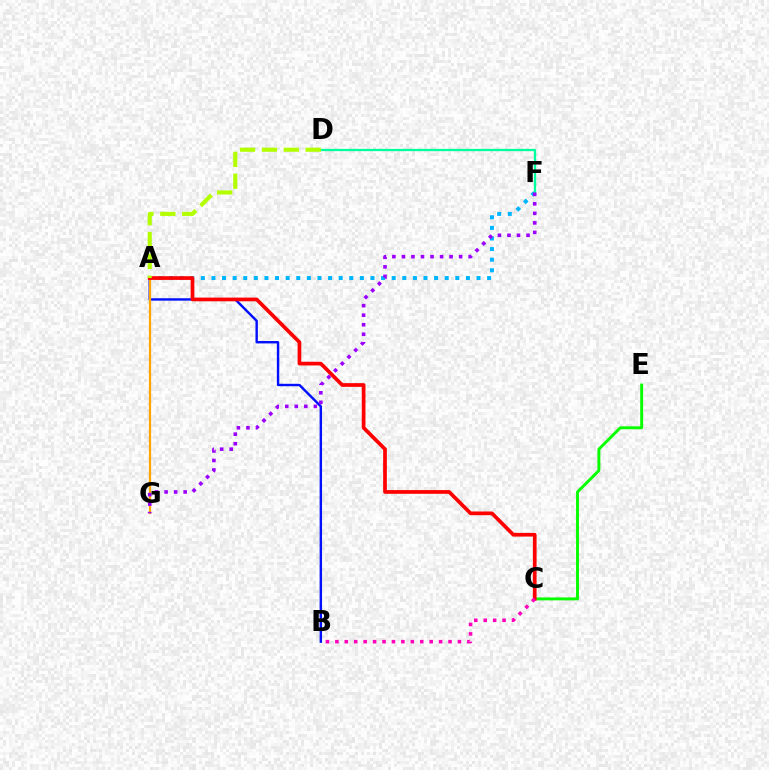{('A', 'B'): [{'color': '#0010ff', 'line_style': 'solid', 'thickness': 1.74}], ('A', 'F'): [{'color': '#00b5ff', 'line_style': 'dotted', 'thickness': 2.88}], ('A', 'G'): [{'color': '#ffa500', 'line_style': 'solid', 'thickness': 1.61}], ('C', 'E'): [{'color': '#08ff00', 'line_style': 'solid', 'thickness': 2.11}], ('D', 'F'): [{'color': '#00ff9d', 'line_style': 'solid', 'thickness': 1.67}], ('A', 'C'): [{'color': '#ff0000', 'line_style': 'solid', 'thickness': 2.67}], ('F', 'G'): [{'color': '#9b00ff', 'line_style': 'dotted', 'thickness': 2.59}], ('A', 'D'): [{'color': '#b3ff00', 'line_style': 'dashed', 'thickness': 2.97}], ('B', 'C'): [{'color': '#ff00bd', 'line_style': 'dotted', 'thickness': 2.56}]}